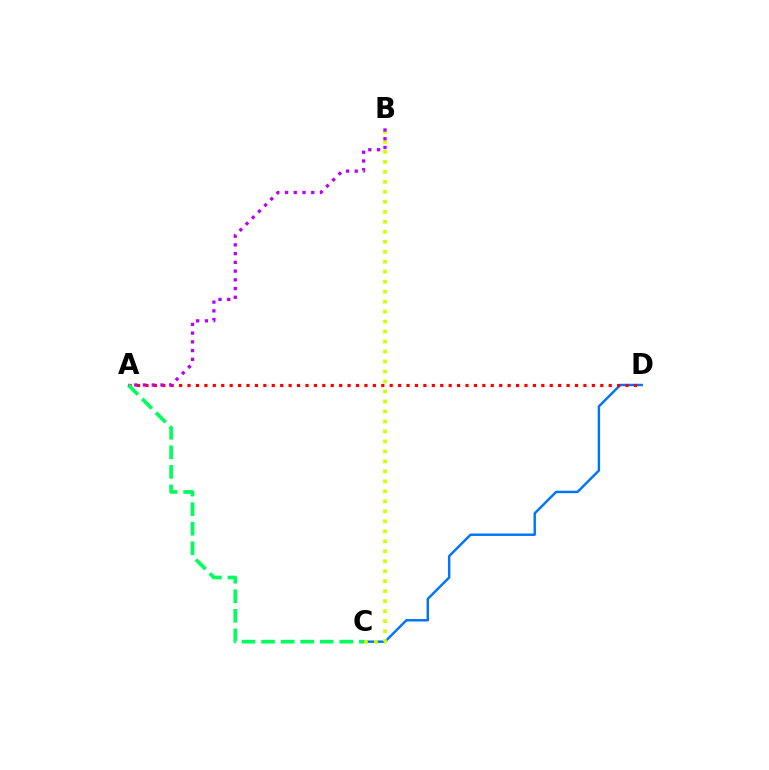{('C', 'D'): [{'color': '#0074ff', 'line_style': 'solid', 'thickness': 1.75}], ('A', 'D'): [{'color': '#ff0000', 'line_style': 'dotted', 'thickness': 2.29}], ('A', 'C'): [{'color': '#00ff5c', 'line_style': 'dashed', 'thickness': 2.66}], ('B', 'C'): [{'color': '#d1ff00', 'line_style': 'dotted', 'thickness': 2.71}], ('A', 'B'): [{'color': '#b900ff', 'line_style': 'dotted', 'thickness': 2.37}]}